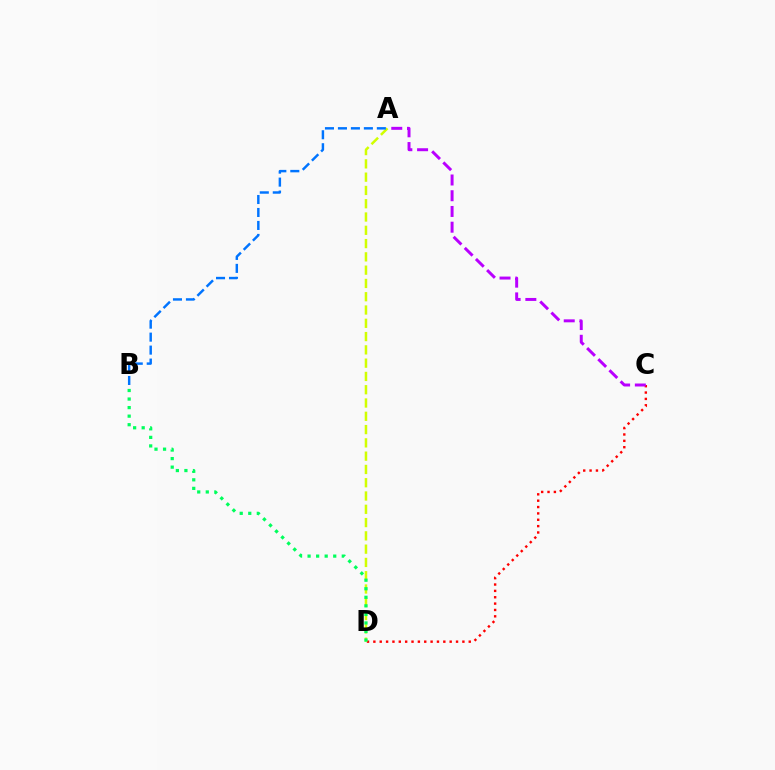{('C', 'D'): [{'color': '#ff0000', 'line_style': 'dotted', 'thickness': 1.73}], ('A', 'D'): [{'color': '#d1ff00', 'line_style': 'dashed', 'thickness': 1.8}], ('A', 'B'): [{'color': '#0074ff', 'line_style': 'dashed', 'thickness': 1.76}], ('B', 'D'): [{'color': '#00ff5c', 'line_style': 'dotted', 'thickness': 2.32}], ('A', 'C'): [{'color': '#b900ff', 'line_style': 'dashed', 'thickness': 2.14}]}